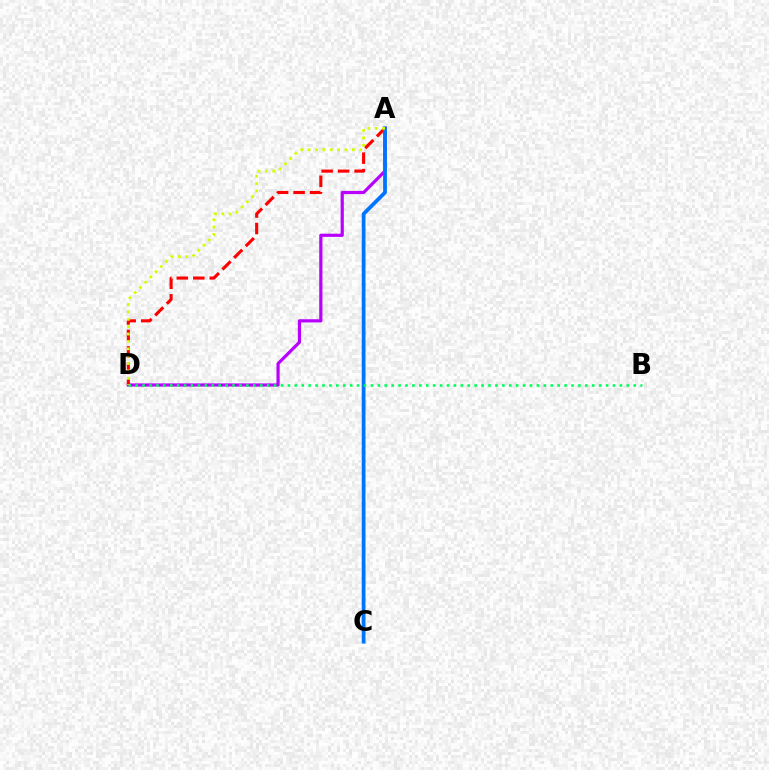{('A', 'D'): [{'color': '#b900ff', 'line_style': 'solid', 'thickness': 2.3}, {'color': '#ff0000', 'line_style': 'dashed', 'thickness': 2.24}, {'color': '#d1ff00', 'line_style': 'dotted', 'thickness': 2.0}], ('A', 'C'): [{'color': '#0074ff', 'line_style': 'solid', 'thickness': 2.71}], ('B', 'D'): [{'color': '#00ff5c', 'line_style': 'dotted', 'thickness': 1.88}]}